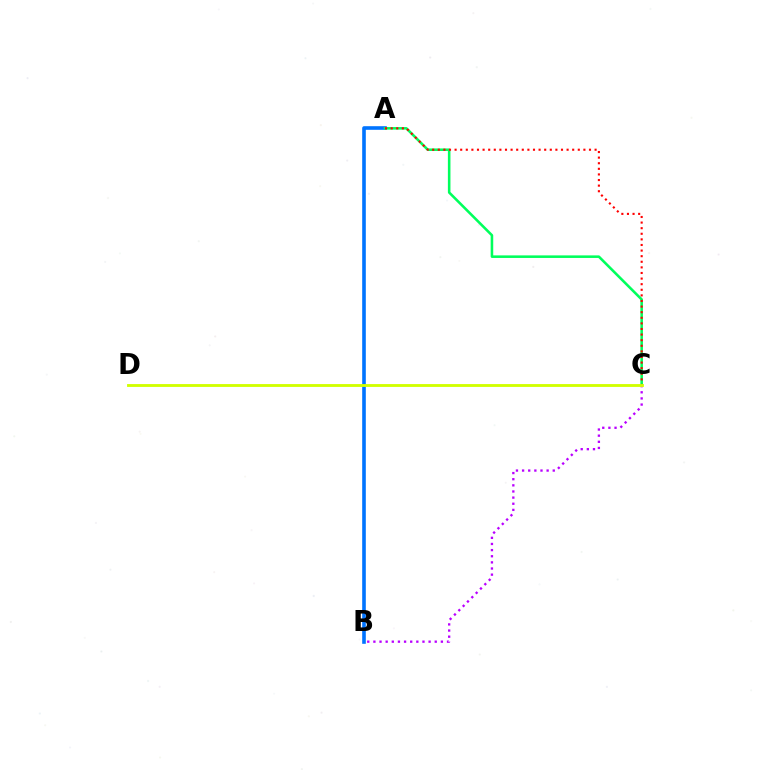{('A', 'B'): [{'color': '#0074ff', 'line_style': 'solid', 'thickness': 2.6}], ('A', 'C'): [{'color': '#00ff5c', 'line_style': 'solid', 'thickness': 1.85}, {'color': '#ff0000', 'line_style': 'dotted', 'thickness': 1.52}], ('B', 'C'): [{'color': '#b900ff', 'line_style': 'dotted', 'thickness': 1.67}], ('C', 'D'): [{'color': '#d1ff00', 'line_style': 'solid', 'thickness': 2.05}]}